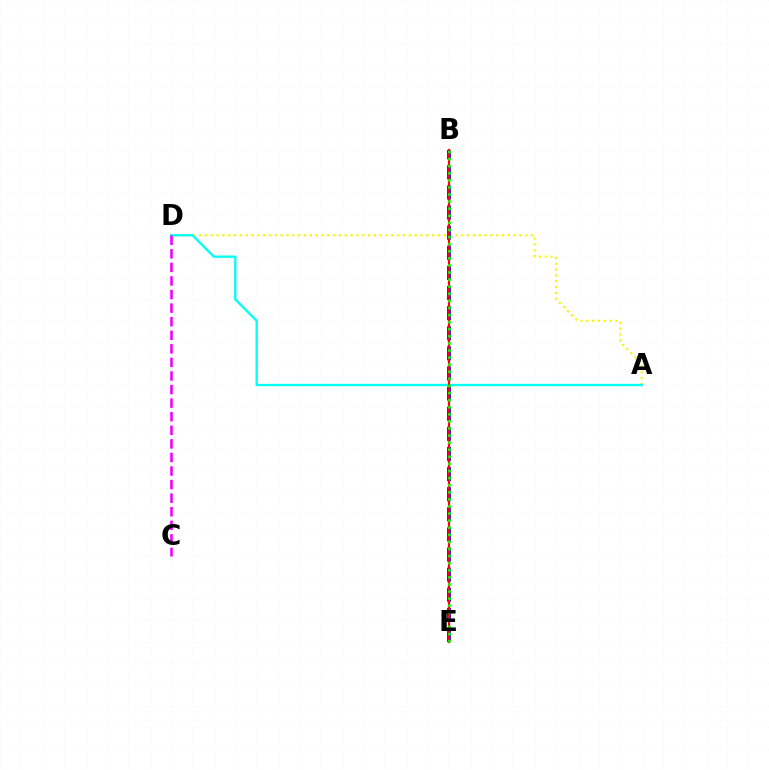{('A', 'D'): [{'color': '#fcf500', 'line_style': 'dotted', 'thickness': 1.58}, {'color': '#00fff6', 'line_style': 'solid', 'thickness': 1.68}], ('B', 'E'): [{'color': '#0010ff', 'line_style': 'dashed', 'thickness': 2.73}, {'color': '#ff0000', 'line_style': 'solid', 'thickness': 1.58}, {'color': '#08ff00', 'line_style': 'dotted', 'thickness': 1.93}], ('C', 'D'): [{'color': '#ee00ff', 'line_style': 'dashed', 'thickness': 1.84}]}